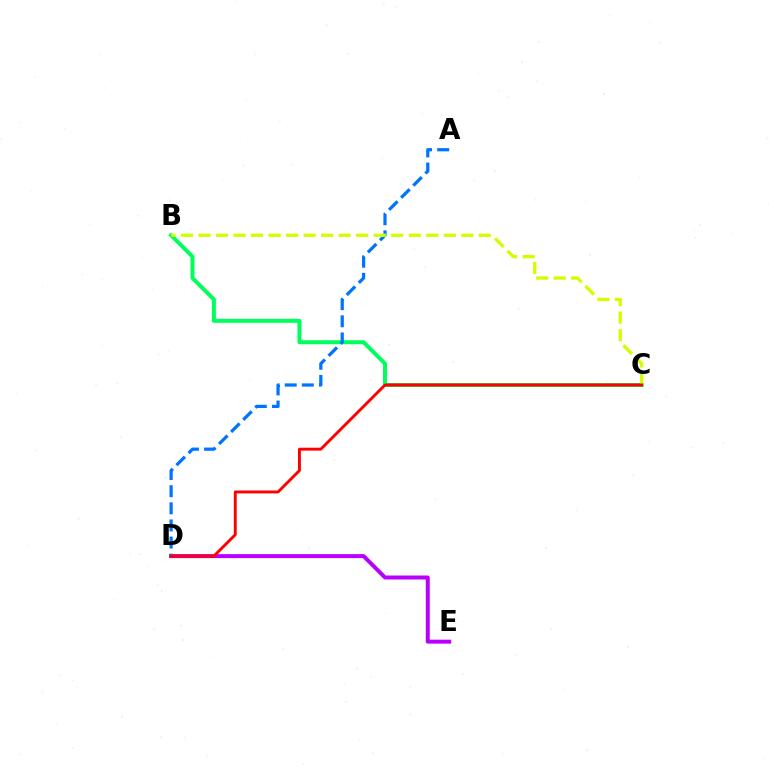{('B', 'C'): [{'color': '#00ff5c', 'line_style': 'solid', 'thickness': 2.87}, {'color': '#d1ff00', 'line_style': 'dashed', 'thickness': 2.38}], ('D', 'E'): [{'color': '#b900ff', 'line_style': 'solid', 'thickness': 2.87}], ('A', 'D'): [{'color': '#0074ff', 'line_style': 'dashed', 'thickness': 2.32}], ('C', 'D'): [{'color': '#ff0000', 'line_style': 'solid', 'thickness': 2.09}]}